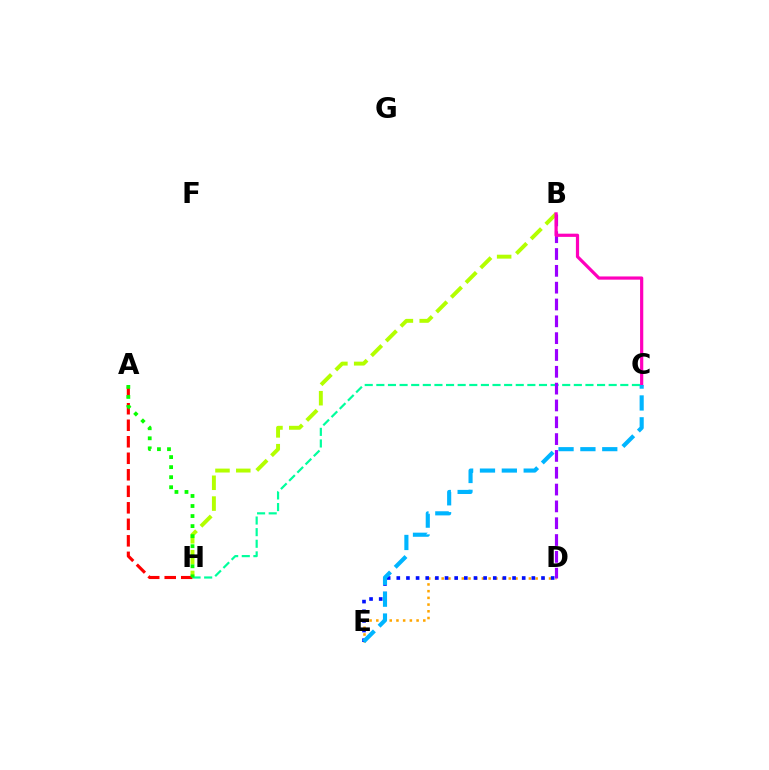{('D', 'E'): [{'color': '#ffa500', 'line_style': 'dotted', 'thickness': 1.82}, {'color': '#0010ff', 'line_style': 'dotted', 'thickness': 2.62}], ('B', 'H'): [{'color': '#b3ff00', 'line_style': 'dashed', 'thickness': 2.83}], ('A', 'H'): [{'color': '#ff0000', 'line_style': 'dashed', 'thickness': 2.24}, {'color': '#08ff00', 'line_style': 'dotted', 'thickness': 2.73}], ('C', 'H'): [{'color': '#00ff9d', 'line_style': 'dashed', 'thickness': 1.58}], ('B', 'D'): [{'color': '#9b00ff', 'line_style': 'dashed', 'thickness': 2.29}], ('B', 'C'): [{'color': '#ff00bd', 'line_style': 'solid', 'thickness': 2.31}], ('C', 'E'): [{'color': '#00b5ff', 'line_style': 'dashed', 'thickness': 2.97}]}